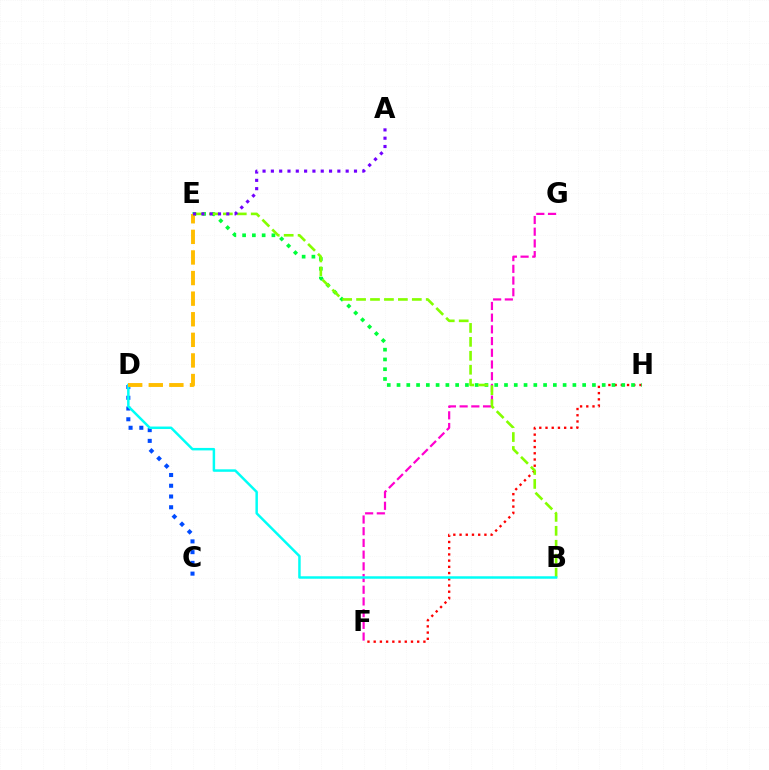{('F', 'G'): [{'color': '#ff00cf', 'line_style': 'dashed', 'thickness': 1.59}], ('F', 'H'): [{'color': '#ff0000', 'line_style': 'dotted', 'thickness': 1.69}], ('E', 'H'): [{'color': '#00ff39', 'line_style': 'dotted', 'thickness': 2.65}], ('C', 'D'): [{'color': '#004bff', 'line_style': 'dotted', 'thickness': 2.92}], ('B', 'E'): [{'color': '#84ff00', 'line_style': 'dashed', 'thickness': 1.89}], ('B', 'D'): [{'color': '#00fff6', 'line_style': 'solid', 'thickness': 1.79}], ('D', 'E'): [{'color': '#ffbd00', 'line_style': 'dashed', 'thickness': 2.8}], ('A', 'E'): [{'color': '#7200ff', 'line_style': 'dotted', 'thickness': 2.26}]}